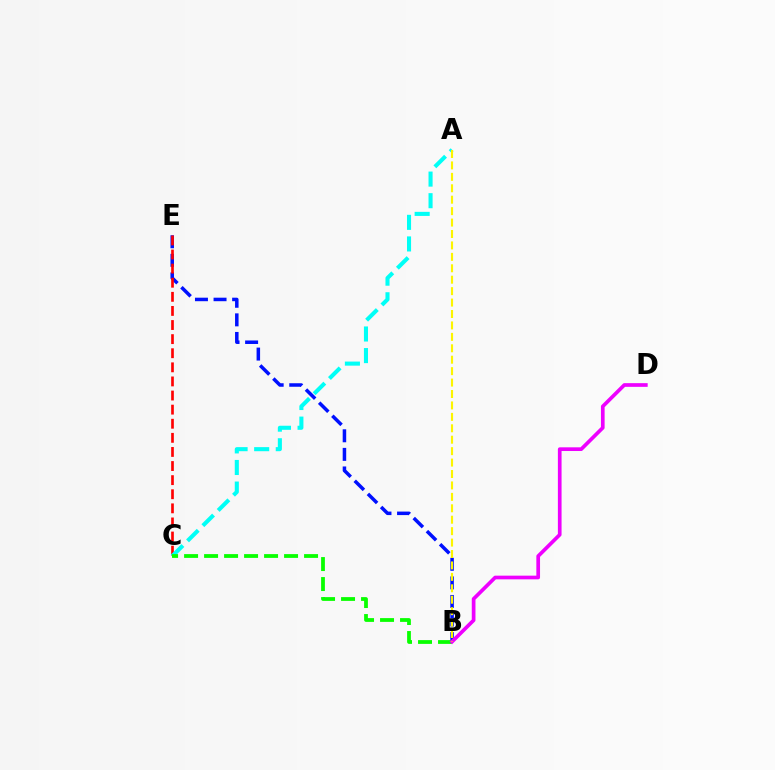{('B', 'E'): [{'color': '#0010ff', 'line_style': 'dashed', 'thickness': 2.52}], ('C', 'E'): [{'color': '#ff0000', 'line_style': 'dashed', 'thickness': 1.92}], ('A', 'C'): [{'color': '#00fff6', 'line_style': 'dashed', 'thickness': 2.93}], ('B', 'C'): [{'color': '#08ff00', 'line_style': 'dashed', 'thickness': 2.72}], ('B', 'D'): [{'color': '#ee00ff', 'line_style': 'solid', 'thickness': 2.66}], ('A', 'B'): [{'color': '#fcf500', 'line_style': 'dashed', 'thickness': 1.55}]}